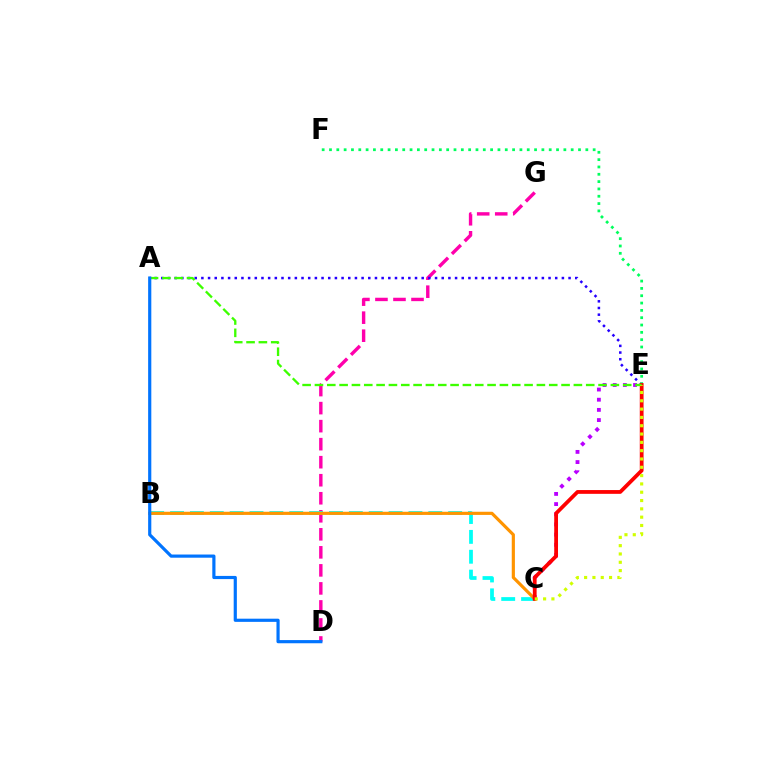{('D', 'G'): [{'color': '#ff00ac', 'line_style': 'dashed', 'thickness': 2.45}], ('A', 'E'): [{'color': '#2500ff', 'line_style': 'dotted', 'thickness': 1.81}, {'color': '#3dff00', 'line_style': 'dashed', 'thickness': 1.68}], ('B', 'C'): [{'color': '#00fff6', 'line_style': 'dashed', 'thickness': 2.7}, {'color': '#ff9400', 'line_style': 'solid', 'thickness': 2.28}], ('C', 'E'): [{'color': '#b900ff', 'line_style': 'dotted', 'thickness': 2.76}, {'color': '#ff0000', 'line_style': 'solid', 'thickness': 2.72}, {'color': '#d1ff00', 'line_style': 'dotted', 'thickness': 2.26}], ('E', 'F'): [{'color': '#00ff5c', 'line_style': 'dotted', 'thickness': 1.99}], ('A', 'D'): [{'color': '#0074ff', 'line_style': 'solid', 'thickness': 2.28}]}